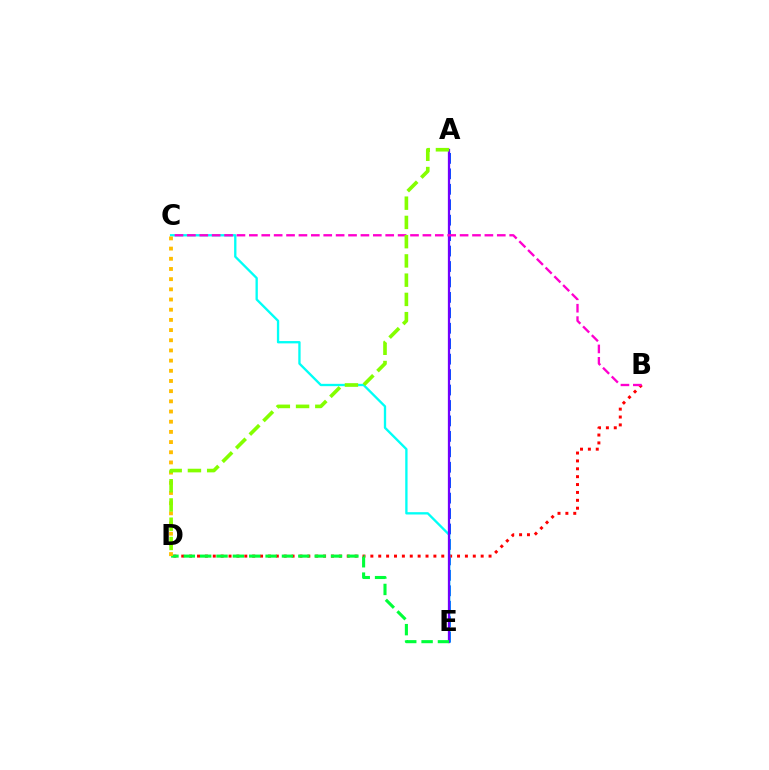{('A', 'E'): [{'color': '#004bff', 'line_style': 'dashed', 'thickness': 2.1}, {'color': '#7200ff', 'line_style': 'solid', 'thickness': 1.63}], ('B', 'D'): [{'color': '#ff0000', 'line_style': 'dotted', 'thickness': 2.14}], ('C', 'E'): [{'color': '#00fff6', 'line_style': 'solid', 'thickness': 1.68}], ('D', 'E'): [{'color': '#00ff39', 'line_style': 'dashed', 'thickness': 2.22}], ('B', 'C'): [{'color': '#ff00cf', 'line_style': 'dashed', 'thickness': 1.68}], ('C', 'D'): [{'color': '#ffbd00', 'line_style': 'dotted', 'thickness': 2.77}], ('A', 'D'): [{'color': '#84ff00', 'line_style': 'dashed', 'thickness': 2.61}]}